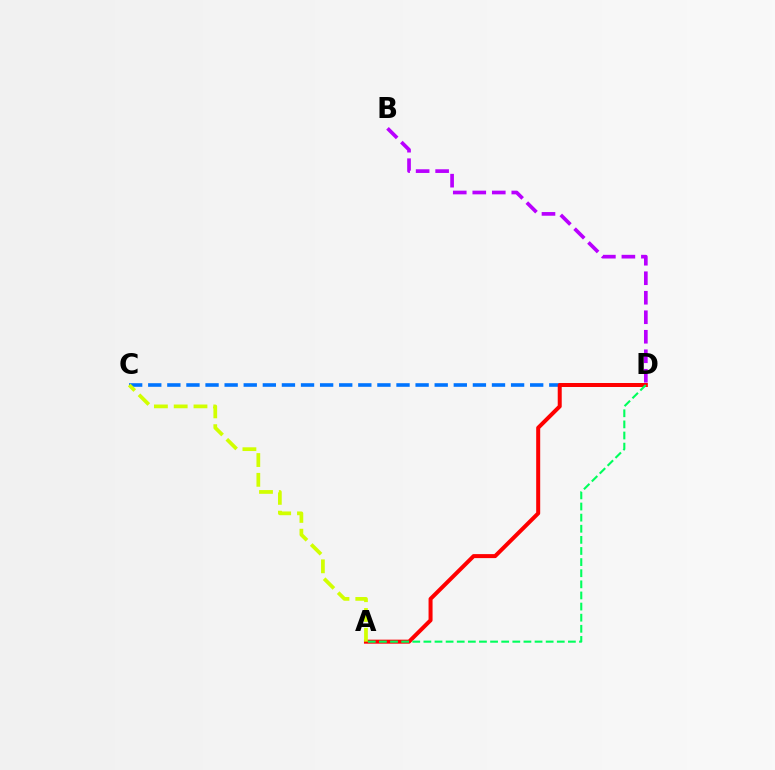{('C', 'D'): [{'color': '#0074ff', 'line_style': 'dashed', 'thickness': 2.59}], ('A', 'D'): [{'color': '#ff0000', 'line_style': 'solid', 'thickness': 2.88}, {'color': '#00ff5c', 'line_style': 'dashed', 'thickness': 1.51}], ('A', 'C'): [{'color': '#d1ff00', 'line_style': 'dashed', 'thickness': 2.69}], ('B', 'D'): [{'color': '#b900ff', 'line_style': 'dashed', 'thickness': 2.65}]}